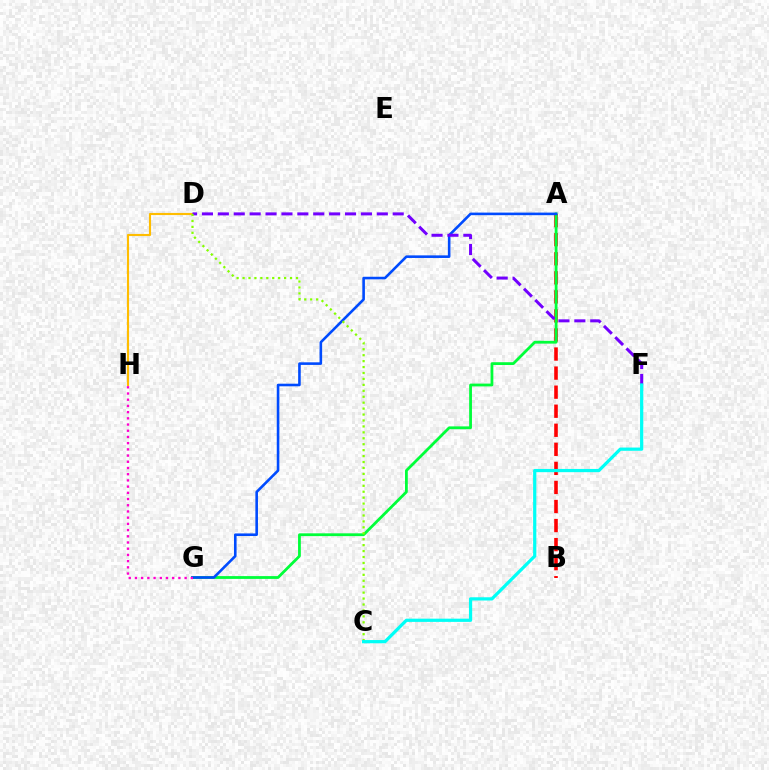{('A', 'B'): [{'color': '#ff0000', 'line_style': 'dashed', 'thickness': 2.59}], ('A', 'G'): [{'color': '#00ff39', 'line_style': 'solid', 'thickness': 2.01}, {'color': '#004bff', 'line_style': 'solid', 'thickness': 1.87}], ('D', 'H'): [{'color': '#ffbd00', 'line_style': 'solid', 'thickness': 1.54}], ('D', 'F'): [{'color': '#7200ff', 'line_style': 'dashed', 'thickness': 2.16}], ('G', 'H'): [{'color': '#ff00cf', 'line_style': 'dotted', 'thickness': 1.69}], ('C', 'D'): [{'color': '#84ff00', 'line_style': 'dotted', 'thickness': 1.61}], ('C', 'F'): [{'color': '#00fff6', 'line_style': 'solid', 'thickness': 2.32}]}